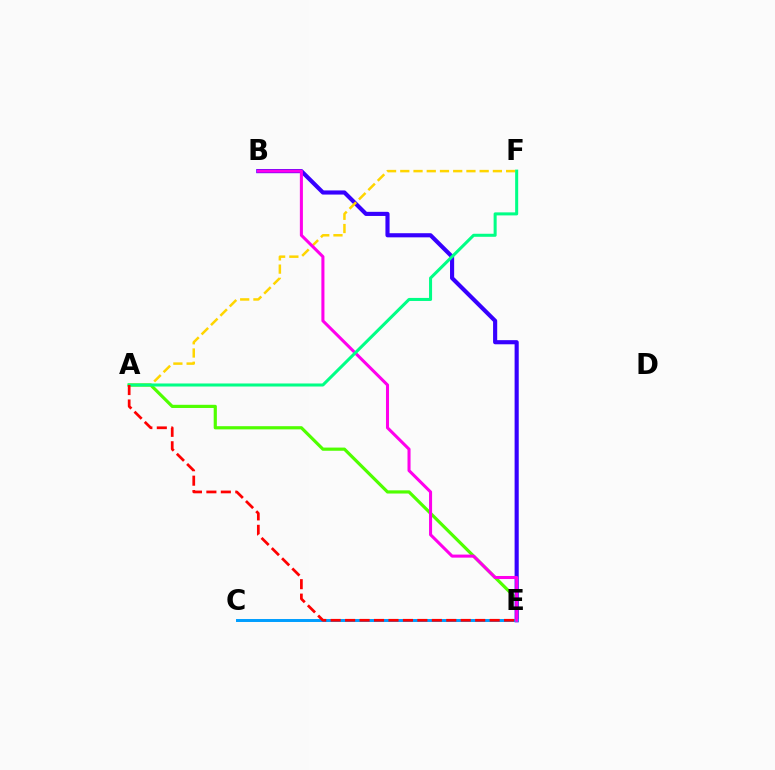{('A', 'E'): [{'color': '#4fff00', 'line_style': 'solid', 'thickness': 2.29}, {'color': '#ff0000', 'line_style': 'dashed', 'thickness': 1.96}], ('B', 'E'): [{'color': '#3700ff', 'line_style': 'solid', 'thickness': 2.97}, {'color': '#ff00ed', 'line_style': 'solid', 'thickness': 2.2}], ('A', 'F'): [{'color': '#ffd500', 'line_style': 'dashed', 'thickness': 1.8}, {'color': '#00ff86', 'line_style': 'solid', 'thickness': 2.19}], ('C', 'E'): [{'color': '#009eff', 'line_style': 'solid', 'thickness': 2.13}]}